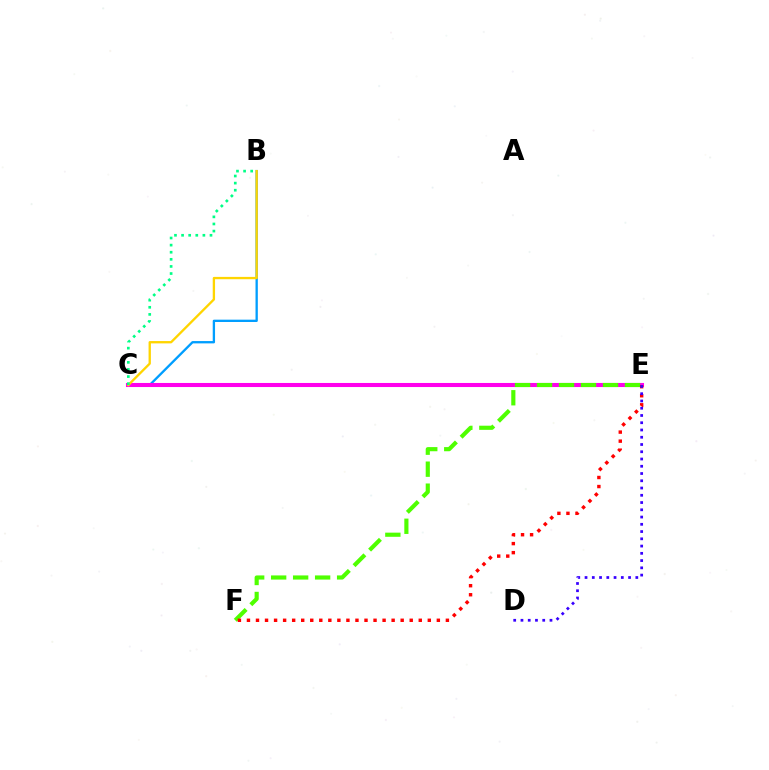{('B', 'C'): [{'color': '#009eff', 'line_style': 'solid', 'thickness': 1.67}, {'color': '#ffd500', 'line_style': 'solid', 'thickness': 1.68}, {'color': '#00ff86', 'line_style': 'dotted', 'thickness': 1.93}], ('C', 'E'): [{'color': '#ff00ed', 'line_style': 'solid', 'thickness': 2.93}], ('E', 'F'): [{'color': '#4fff00', 'line_style': 'dashed', 'thickness': 2.99}, {'color': '#ff0000', 'line_style': 'dotted', 'thickness': 2.46}], ('D', 'E'): [{'color': '#3700ff', 'line_style': 'dotted', 'thickness': 1.97}]}